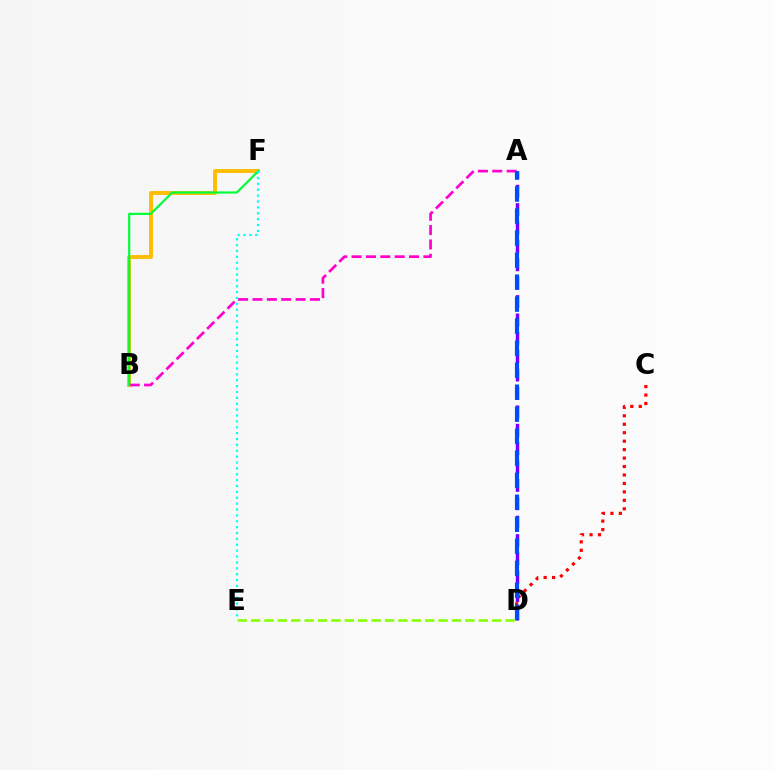{('A', 'D'): [{'color': '#7200ff', 'line_style': 'dashed', 'thickness': 2.5}, {'color': '#004bff', 'line_style': 'dashed', 'thickness': 2.99}], ('B', 'F'): [{'color': '#ffbd00', 'line_style': 'solid', 'thickness': 2.81}, {'color': '#00ff39', 'line_style': 'solid', 'thickness': 1.57}], ('C', 'D'): [{'color': '#ff0000', 'line_style': 'dotted', 'thickness': 2.3}], ('A', 'B'): [{'color': '#ff00cf', 'line_style': 'dashed', 'thickness': 1.95}], ('E', 'F'): [{'color': '#00fff6', 'line_style': 'dotted', 'thickness': 1.6}], ('D', 'E'): [{'color': '#84ff00', 'line_style': 'dashed', 'thickness': 1.82}]}